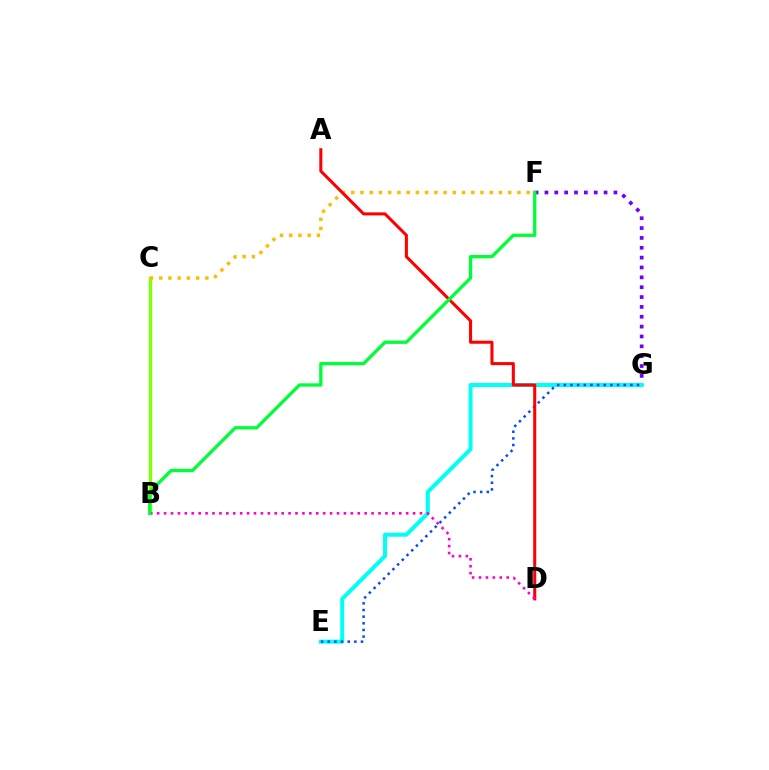{('F', 'G'): [{'color': '#7200ff', 'line_style': 'dotted', 'thickness': 2.68}], ('B', 'C'): [{'color': '#84ff00', 'line_style': 'solid', 'thickness': 2.4}], ('C', 'F'): [{'color': '#ffbd00', 'line_style': 'dotted', 'thickness': 2.51}], ('E', 'G'): [{'color': '#00fff6', 'line_style': 'solid', 'thickness': 2.88}, {'color': '#004bff', 'line_style': 'dotted', 'thickness': 1.81}], ('A', 'D'): [{'color': '#ff0000', 'line_style': 'solid', 'thickness': 2.19}], ('B', 'D'): [{'color': '#ff00cf', 'line_style': 'dotted', 'thickness': 1.88}], ('B', 'F'): [{'color': '#00ff39', 'line_style': 'solid', 'thickness': 2.39}]}